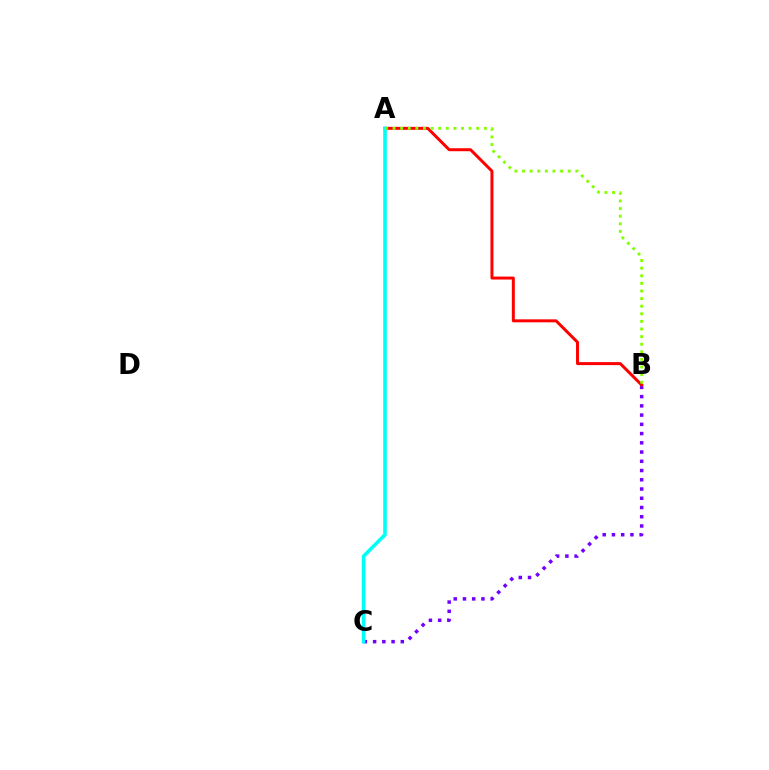{('B', 'C'): [{'color': '#7200ff', 'line_style': 'dotted', 'thickness': 2.51}], ('A', 'B'): [{'color': '#ff0000', 'line_style': 'solid', 'thickness': 2.14}, {'color': '#84ff00', 'line_style': 'dotted', 'thickness': 2.07}], ('A', 'C'): [{'color': '#00fff6', 'line_style': 'solid', 'thickness': 2.59}]}